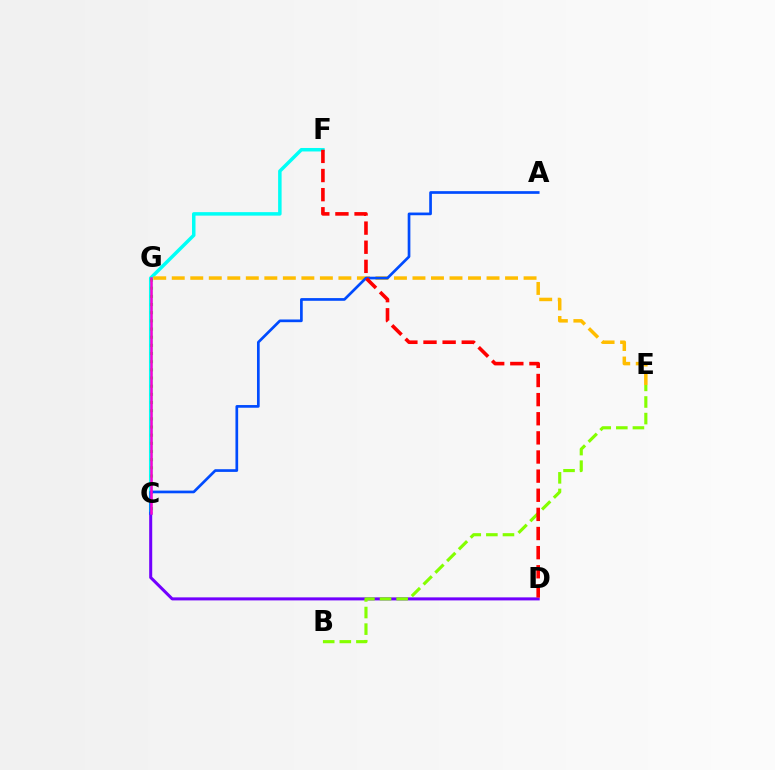{('C', 'F'): [{'color': '#00fff6', 'line_style': 'solid', 'thickness': 2.51}], ('C', 'D'): [{'color': '#7200ff', 'line_style': 'solid', 'thickness': 2.18}], ('B', 'E'): [{'color': '#84ff00', 'line_style': 'dashed', 'thickness': 2.26}], ('E', 'G'): [{'color': '#ffbd00', 'line_style': 'dashed', 'thickness': 2.52}], ('C', 'G'): [{'color': '#00ff39', 'line_style': 'dotted', 'thickness': 2.22}, {'color': '#ff00cf', 'line_style': 'solid', 'thickness': 1.8}], ('A', 'C'): [{'color': '#004bff', 'line_style': 'solid', 'thickness': 1.94}], ('D', 'F'): [{'color': '#ff0000', 'line_style': 'dashed', 'thickness': 2.6}]}